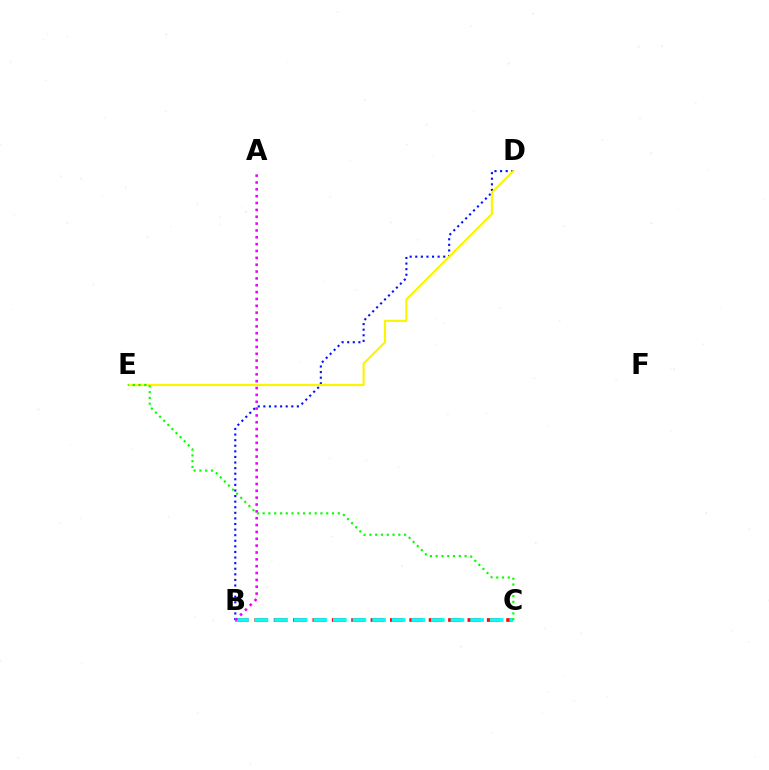{('B', 'D'): [{'color': '#0010ff', 'line_style': 'dotted', 'thickness': 1.52}], ('B', 'C'): [{'color': '#ff0000', 'line_style': 'dashed', 'thickness': 2.63}, {'color': '#00fff6', 'line_style': 'dashed', 'thickness': 2.66}], ('D', 'E'): [{'color': '#fcf500', 'line_style': 'solid', 'thickness': 1.57}], ('A', 'B'): [{'color': '#ee00ff', 'line_style': 'dotted', 'thickness': 1.86}], ('C', 'E'): [{'color': '#08ff00', 'line_style': 'dotted', 'thickness': 1.57}]}